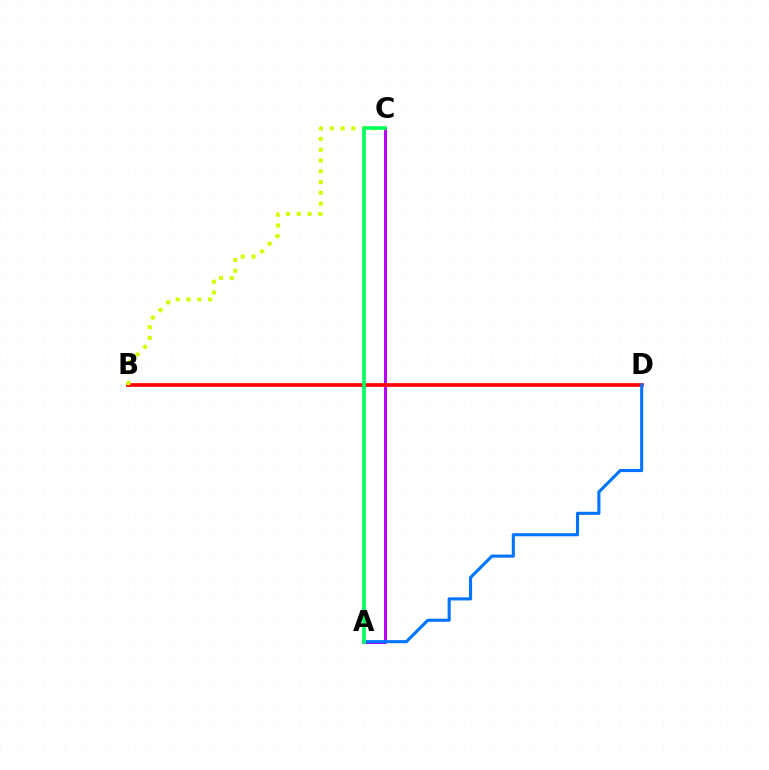{('A', 'C'): [{'color': '#b900ff', 'line_style': 'solid', 'thickness': 2.15}, {'color': '#00ff5c', 'line_style': 'solid', 'thickness': 2.62}], ('B', 'D'): [{'color': '#ff0000', 'line_style': 'solid', 'thickness': 2.63}], ('B', 'C'): [{'color': '#d1ff00', 'line_style': 'dotted', 'thickness': 2.93}], ('A', 'D'): [{'color': '#0074ff', 'line_style': 'solid', 'thickness': 2.22}]}